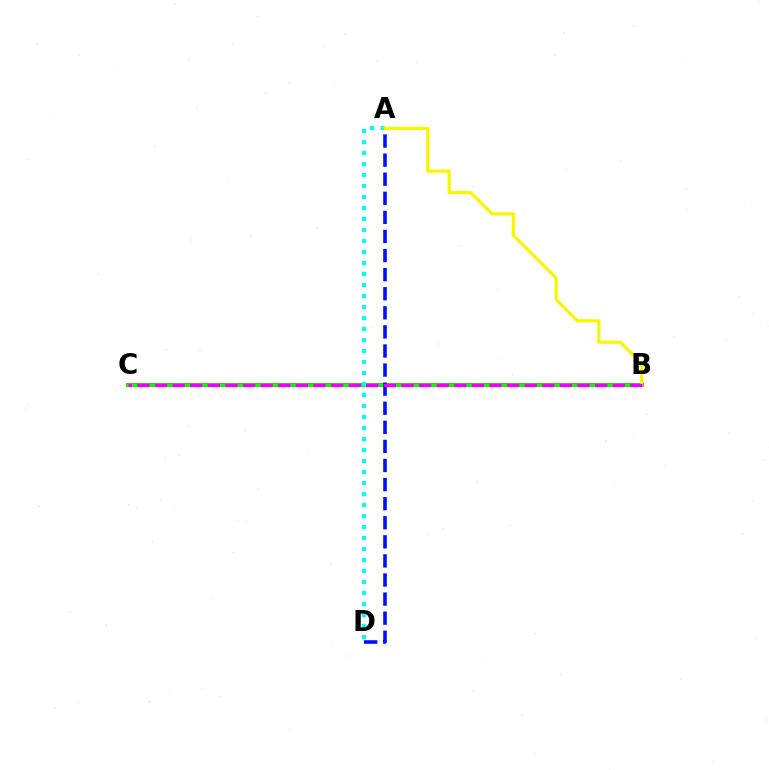{('B', 'C'): [{'color': '#ff0000', 'line_style': 'solid', 'thickness': 2.73}, {'color': '#08ff00', 'line_style': 'solid', 'thickness': 2.61}, {'color': '#ee00ff', 'line_style': 'dashed', 'thickness': 2.39}], ('A', 'D'): [{'color': '#00fff6', 'line_style': 'dotted', 'thickness': 2.99}, {'color': '#0010ff', 'line_style': 'dashed', 'thickness': 2.59}], ('A', 'B'): [{'color': '#fcf500', 'line_style': 'solid', 'thickness': 2.31}]}